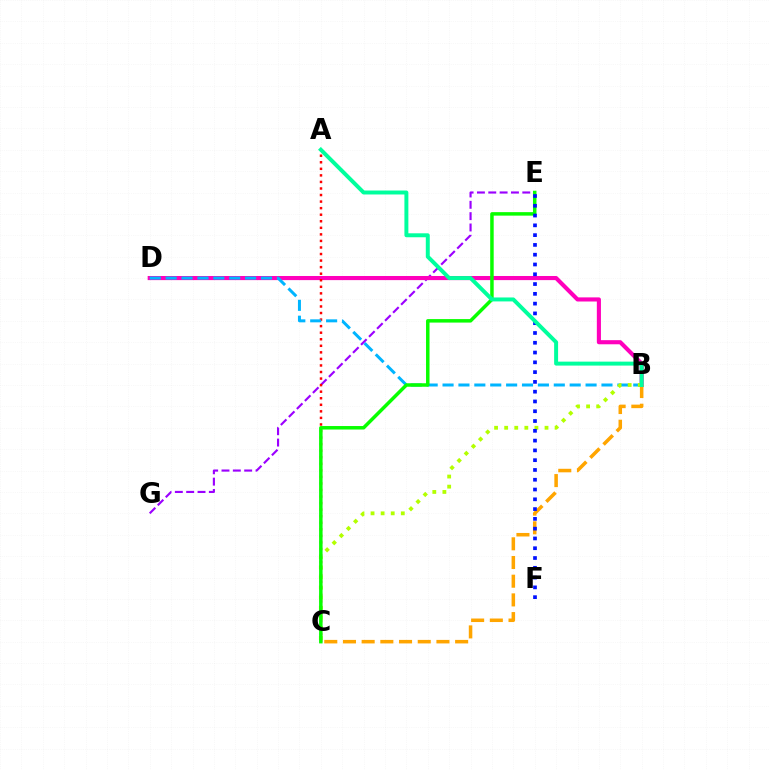{('E', 'G'): [{'color': '#9b00ff', 'line_style': 'dashed', 'thickness': 1.54}], ('B', 'D'): [{'color': '#ff00bd', 'line_style': 'solid', 'thickness': 2.96}, {'color': '#00b5ff', 'line_style': 'dashed', 'thickness': 2.16}], ('A', 'C'): [{'color': '#ff0000', 'line_style': 'dotted', 'thickness': 1.78}], ('B', 'C'): [{'color': '#b3ff00', 'line_style': 'dotted', 'thickness': 2.74}, {'color': '#ffa500', 'line_style': 'dashed', 'thickness': 2.54}], ('C', 'E'): [{'color': '#08ff00', 'line_style': 'solid', 'thickness': 2.51}], ('E', 'F'): [{'color': '#0010ff', 'line_style': 'dotted', 'thickness': 2.66}], ('A', 'B'): [{'color': '#00ff9d', 'line_style': 'solid', 'thickness': 2.85}]}